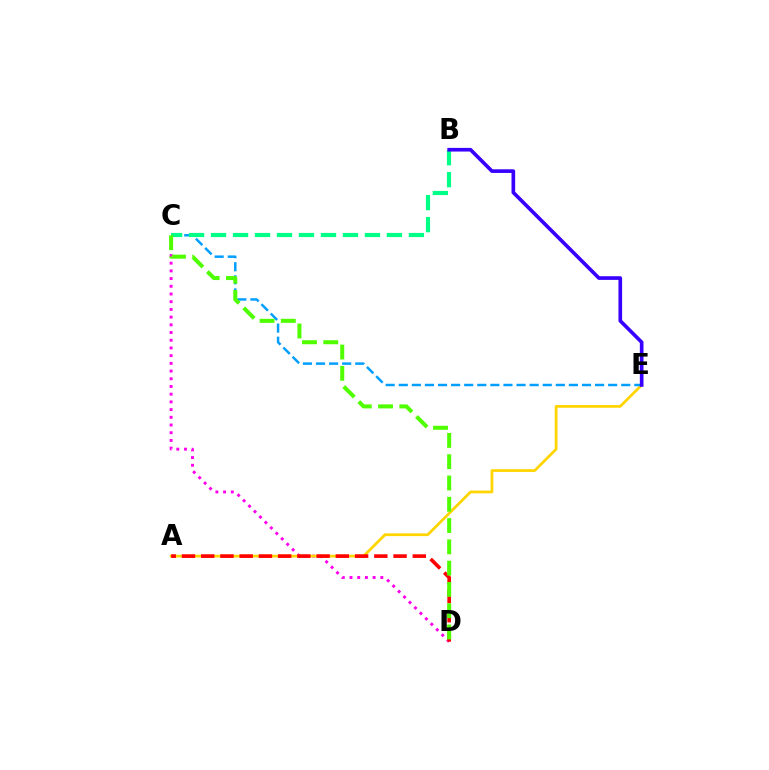{('C', 'D'): [{'color': '#ff00ed', 'line_style': 'dotted', 'thickness': 2.09}, {'color': '#4fff00', 'line_style': 'dashed', 'thickness': 2.89}], ('A', 'E'): [{'color': '#ffd500', 'line_style': 'solid', 'thickness': 1.98}], ('C', 'E'): [{'color': '#009eff', 'line_style': 'dashed', 'thickness': 1.78}], ('B', 'C'): [{'color': '#00ff86', 'line_style': 'dashed', 'thickness': 2.99}], ('A', 'D'): [{'color': '#ff0000', 'line_style': 'dashed', 'thickness': 2.61}], ('B', 'E'): [{'color': '#3700ff', 'line_style': 'solid', 'thickness': 2.63}]}